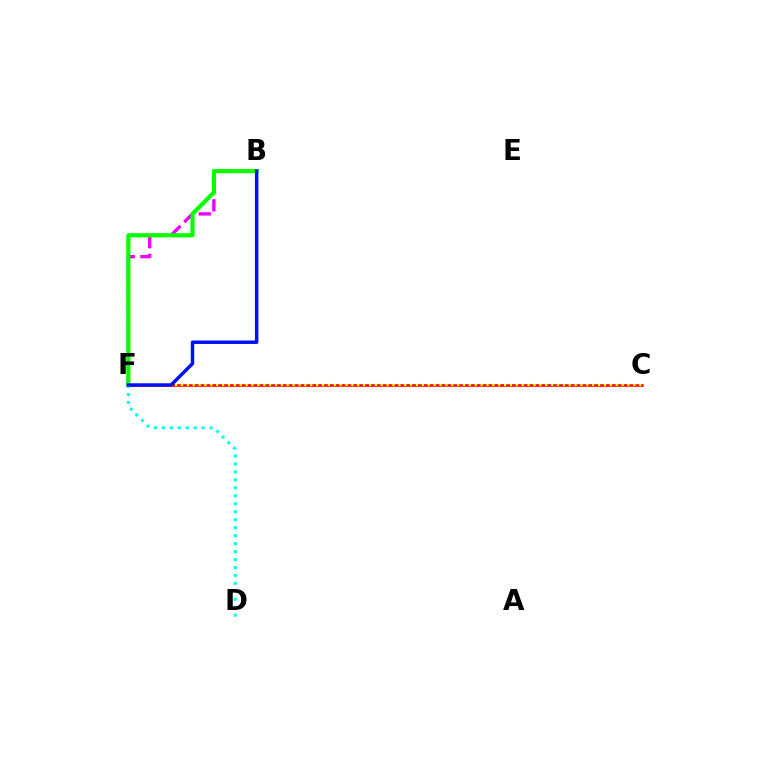{('B', 'F'): [{'color': '#ee00ff', 'line_style': 'dashed', 'thickness': 2.4}, {'color': '#08ff00', 'line_style': 'solid', 'thickness': 3.0}, {'color': '#0010ff', 'line_style': 'solid', 'thickness': 2.49}], ('C', 'F'): [{'color': '#ff0000', 'line_style': 'solid', 'thickness': 1.86}, {'color': '#fcf500', 'line_style': 'dotted', 'thickness': 1.6}], ('D', 'F'): [{'color': '#00fff6', 'line_style': 'dotted', 'thickness': 2.16}]}